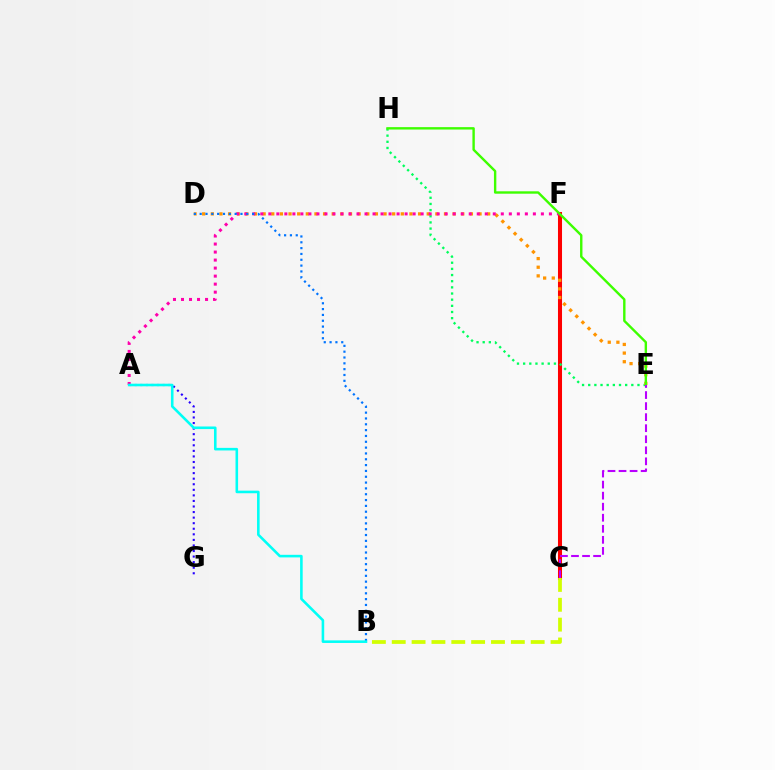{('C', 'F'): [{'color': '#ff0000', 'line_style': 'solid', 'thickness': 2.92}], ('E', 'H'): [{'color': '#00ff5c', 'line_style': 'dotted', 'thickness': 1.67}, {'color': '#3dff00', 'line_style': 'solid', 'thickness': 1.72}], ('D', 'E'): [{'color': '#ff9400', 'line_style': 'dotted', 'thickness': 2.35}], ('A', 'F'): [{'color': '#ff00ac', 'line_style': 'dotted', 'thickness': 2.18}], ('A', 'G'): [{'color': '#2500ff', 'line_style': 'dotted', 'thickness': 1.51}], ('B', 'D'): [{'color': '#0074ff', 'line_style': 'dotted', 'thickness': 1.58}], ('A', 'B'): [{'color': '#00fff6', 'line_style': 'solid', 'thickness': 1.86}], ('B', 'C'): [{'color': '#d1ff00', 'line_style': 'dashed', 'thickness': 2.7}], ('C', 'E'): [{'color': '#b900ff', 'line_style': 'dashed', 'thickness': 1.5}]}